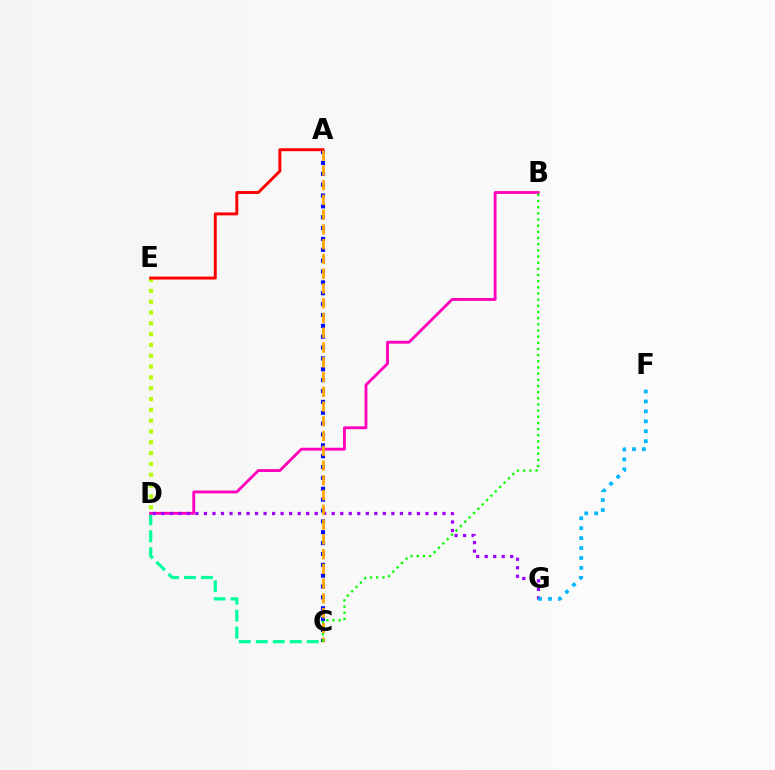{('C', 'D'): [{'color': '#00ff9d', 'line_style': 'dashed', 'thickness': 2.31}], ('B', 'D'): [{'color': '#ff00bd', 'line_style': 'solid', 'thickness': 2.05}], ('D', 'G'): [{'color': '#9b00ff', 'line_style': 'dotted', 'thickness': 2.31}], ('F', 'G'): [{'color': '#00b5ff', 'line_style': 'dotted', 'thickness': 2.7}], ('D', 'E'): [{'color': '#b3ff00', 'line_style': 'dotted', 'thickness': 2.94}], ('A', 'C'): [{'color': '#0010ff', 'line_style': 'dotted', 'thickness': 2.95}, {'color': '#ffa500', 'line_style': 'dashed', 'thickness': 2.0}], ('A', 'E'): [{'color': '#ff0000', 'line_style': 'solid', 'thickness': 2.11}], ('B', 'C'): [{'color': '#08ff00', 'line_style': 'dotted', 'thickness': 1.67}]}